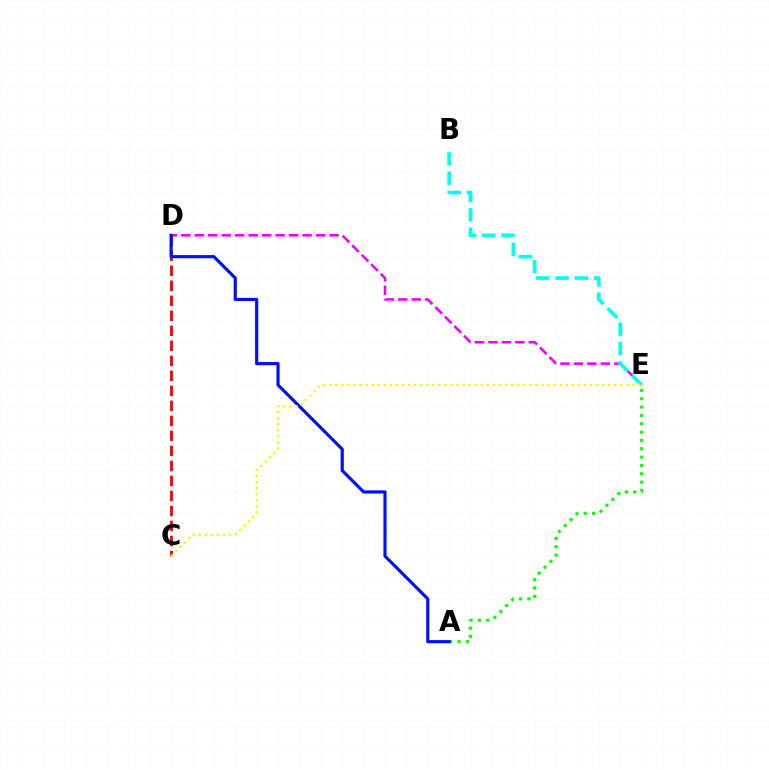{('D', 'E'): [{'color': '#ee00ff', 'line_style': 'dashed', 'thickness': 1.83}], ('C', 'D'): [{'color': '#ff0000', 'line_style': 'dashed', 'thickness': 2.04}], ('B', 'E'): [{'color': '#00fff6', 'line_style': 'dashed', 'thickness': 2.63}], ('A', 'E'): [{'color': '#08ff00', 'line_style': 'dotted', 'thickness': 2.27}], ('A', 'D'): [{'color': '#0010ff', 'line_style': 'solid', 'thickness': 2.28}], ('C', 'E'): [{'color': '#fcf500', 'line_style': 'dotted', 'thickness': 1.65}]}